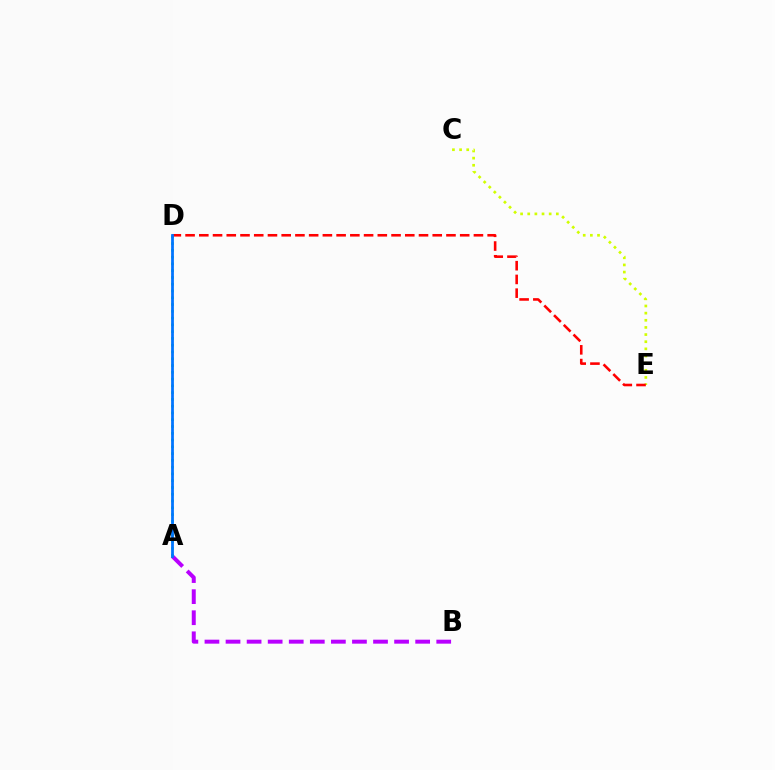{('A', 'B'): [{'color': '#b900ff', 'line_style': 'dashed', 'thickness': 2.86}], ('A', 'D'): [{'color': '#00ff5c', 'line_style': 'dotted', 'thickness': 1.84}, {'color': '#0074ff', 'line_style': 'solid', 'thickness': 1.99}], ('C', 'E'): [{'color': '#d1ff00', 'line_style': 'dotted', 'thickness': 1.94}], ('D', 'E'): [{'color': '#ff0000', 'line_style': 'dashed', 'thickness': 1.87}]}